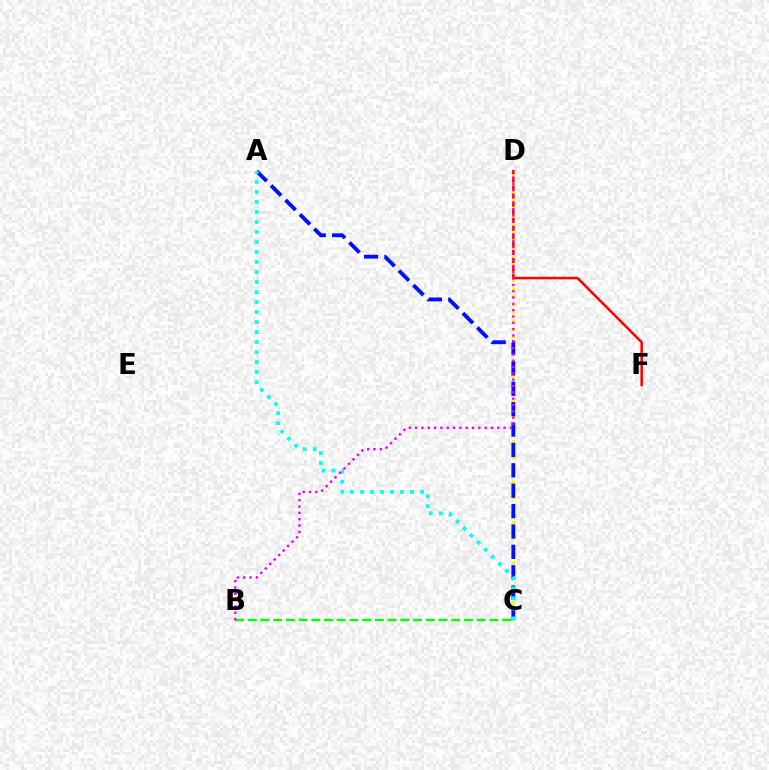{('D', 'F'): [{'color': '#ff0000', 'line_style': 'solid', 'thickness': 1.81}], ('C', 'D'): [{'color': '#fcf500', 'line_style': 'dotted', 'thickness': 2.19}], ('A', 'C'): [{'color': '#0010ff', 'line_style': 'dashed', 'thickness': 2.77}, {'color': '#00fff6', 'line_style': 'dotted', 'thickness': 2.72}], ('B', 'C'): [{'color': '#08ff00', 'line_style': 'dashed', 'thickness': 1.73}], ('B', 'D'): [{'color': '#ee00ff', 'line_style': 'dotted', 'thickness': 1.72}]}